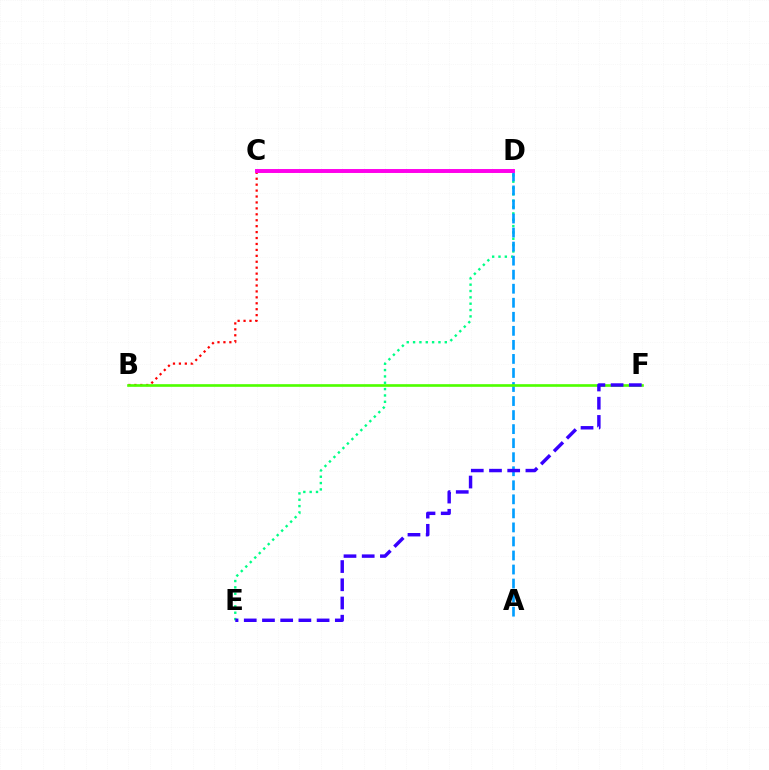{('B', 'C'): [{'color': '#ff0000', 'line_style': 'dotted', 'thickness': 1.61}], ('C', 'D'): [{'color': '#ffd500', 'line_style': 'dashed', 'thickness': 1.86}, {'color': '#ff00ed', 'line_style': 'solid', 'thickness': 2.83}], ('D', 'E'): [{'color': '#00ff86', 'line_style': 'dotted', 'thickness': 1.72}], ('A', 'D'): [{'color': '#009eff', 'line_style': 'dashed', 'thickness': 1.91}], ('B', 'F'): [{'color': '#4fff00', 'line_style': 'solid', 'thickness': 1.9}], ('E', 'F'): [{'color': '#3700ff', 'line_style': 'dashed', 'thickness': 2.47}]}